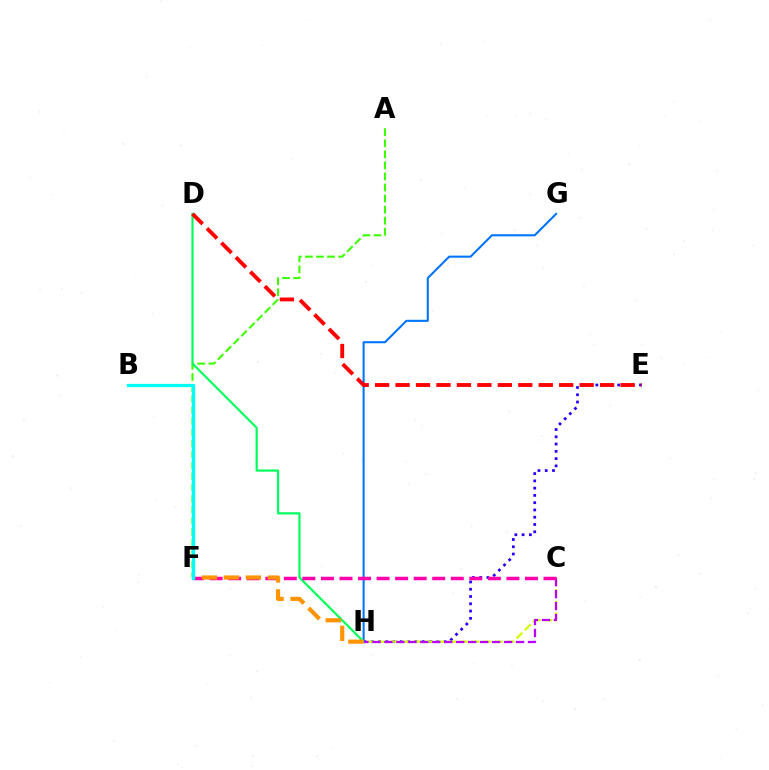{('E', 'H'): [{'color': '#2500ff', 'line_style': 'dotted', 'thickness': 1.98}], ('C', 'H'): [{'color': '#d1ff00', 'line_style': 'dashed', 'thickness': 1.58}, {'color': '#b900ff', 'line_style': 'dashed', 'thickness': 1.63}], ('G', 'H'): [{'color': '#0074ff', 'line_style': 'solid', 'thickness': 1.5}], ('A', 'F'): [{'color': '#3dff00', 'line_style': 'dashed', 'thickness': 1.5}], ('D', 'H'): [{'color': '#00ff5c', 'line_style': 'solid', 'thickness': 1.58}], ('D', 'E'): [{'color': '#ff0000', 'line_style': 'dashed', 'thickness': 2.78}], ('C', 'F'): [{'color': '#ff00ac', 'line_style': 'dashed', 'thickness': 2.52}], ('F', 'H'): [{'color': '#ff9400', 'line_style': 'dashed', 'thickness': 2.99}], ('B', 'F'): [{'color': '#00fff6', 'line_style': 'solid', 'thickness': 2.33}]}